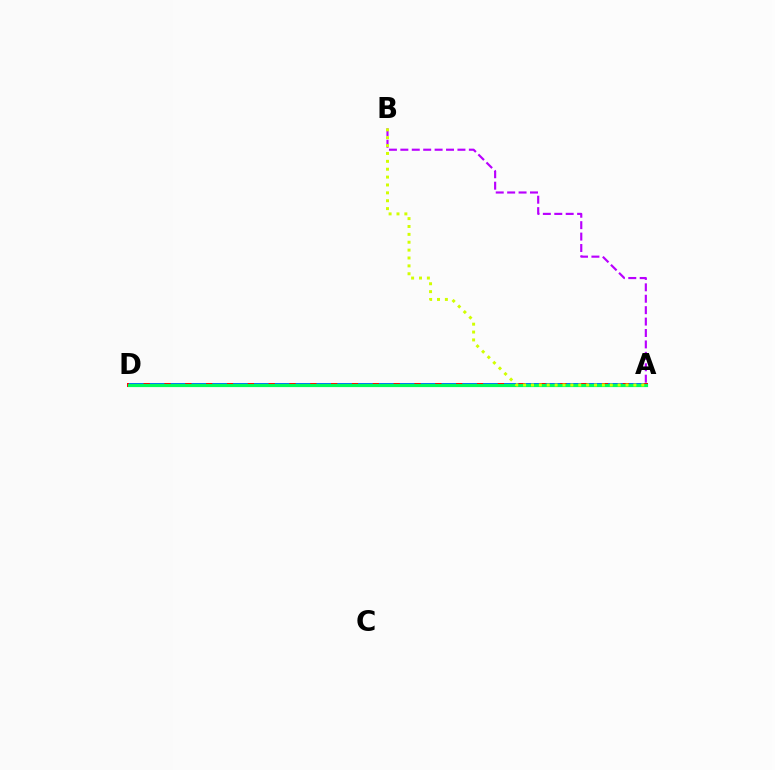{('A', 'D'): [{'color': '#ff0000', 'line_style': 'solid', 'thickness': 2.87}, {'color': '#0074ff', 'line_style': 'dashed', 'thickness': 2.83}, {'color': '#00ff5c', 'line_style': 'solid', 'thickness': 2.29}], ('A', 'B'): [{'color': '#b900ff', 'line_style': 'dashed', 'thickness': 1.55}, {'color': '#d1ff00', 'line_style': 'dotted', 'thickness': 2.14}]}